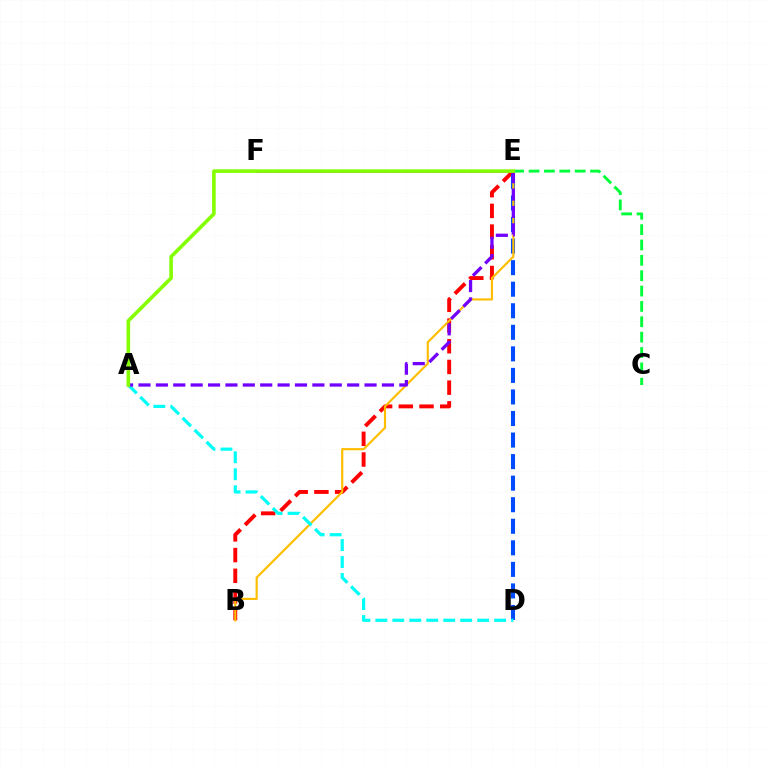{('B', 'E'): [{'color': '#ff0000', 'line_style': 'dashed', 'thickness': 2.81}, {'color': '#ffbd00', 'line_style': 'solid', 'thickness': 1.56}], ('C', 'E'): [{'color': '#00ff39', 'line_style': 'dashed', 'thickness': 2.09}], ('D', 'E'): [{'color': '#004bff', 'line_style': 'dashed', 'thickness': 2.93}], ('E', 'F'): [{'color': '#ff00cf', 'line_style': 'solid', 'thickness': 1.99}], ('A', 'D'): [{'color': '#00fff6', 'line_style': 'dashed', 'thickness': 2.3}], ('A', 'E'): [{'color': '#7200ff', 'line_style': 'dashed', 'thickness': 2.36}, {'color': '#84ff00', 'line_style': 'solid', 'thickness': 2.59}]}